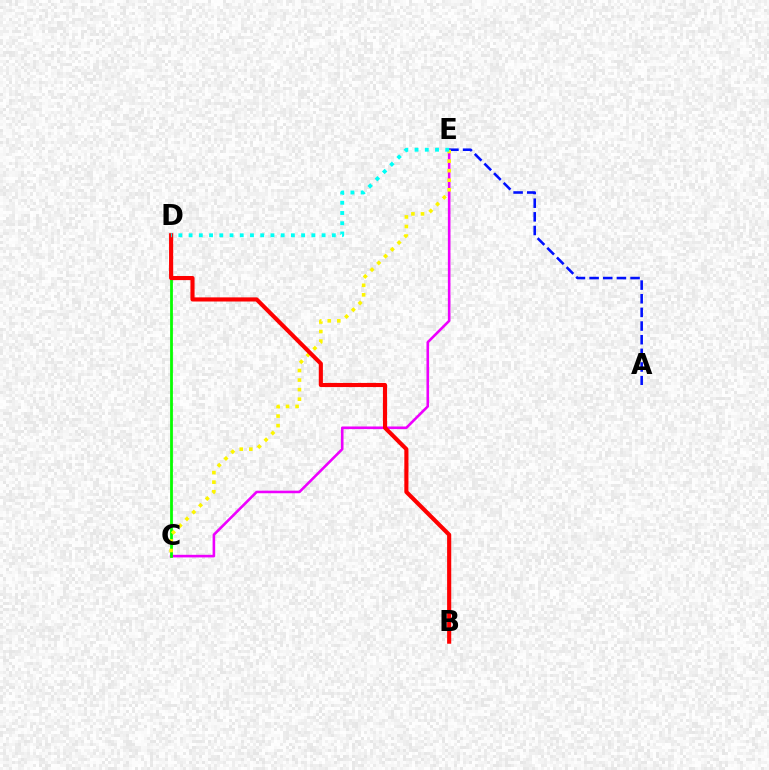{('C', 'E'): [{'color': '#ee00ff', 'line_style': 'solid', 'thickness': 1.87}, {'color': '#fcf500', 'line_style': 'dotted', 'thickness': 2.6}], ('A', 'E'): [{'color': '#0010ff', 'line_style': 'dashed', 'thickness': 1.85}], ('C', 'D'): [{'color': '#08ff00', 'line_style': 'solid', 'thickness': 2.01}], ('B', 'D'): [{'color': '#ff0000', 'line_style': 'solid', 'thickness': 2.97}], ('D', 'E'): [{'color': '#00fff6', 'line_style': 'dotted', 'thickness': 2.78}]}